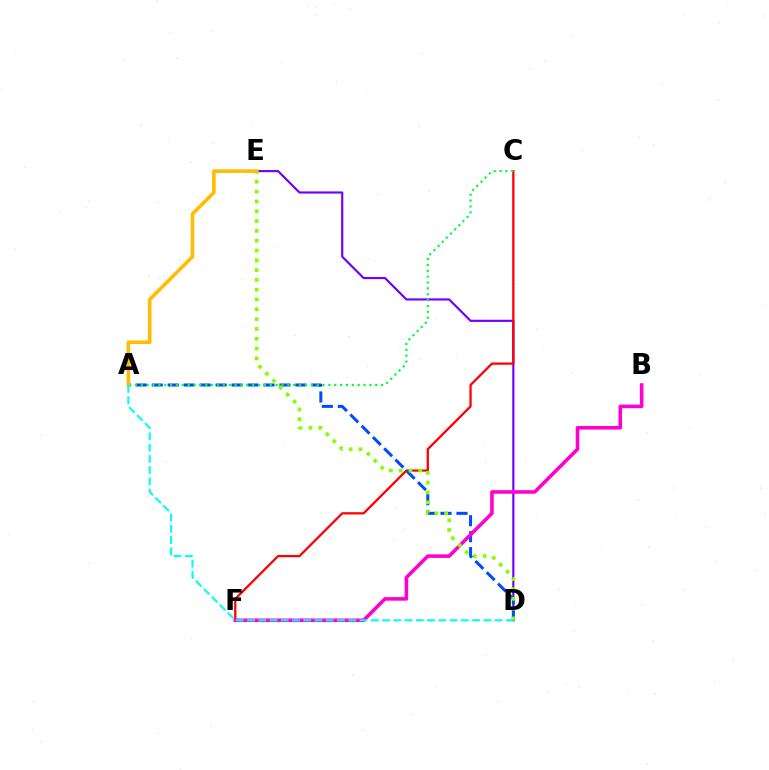{('D', 'E'): [{'color': '#7200ff', 'line_style': 'solid', 'thickness': 1.56}, {'color': '#84ff00', 'line_style': 'dotted', 'thickness': 2.67}], ('C', 'F'): [{'color': '#ff0000', 'line_style': 'solid', 'thickness': 1.64}], ('A', 'D'): [{'color': '#004bff', 'line_style': 'dashed', 'thickness': 2.17}, {'color': '#00fff6', 'line_style': 'dashed', 'thickness': 1.53}], ('B', 'F'): [{'color': '#ff00cf', 'line_style': 'solid', 'thickness': 2.57}], ('A', 'C'): [{'color': '#00ff39', 'line_style': 'dotted', 'thickness': 1.59}], ('A', 'E'): [{'color': '#ffbd00', 'line_style': 'solid', 'thickness': 2.59}]}